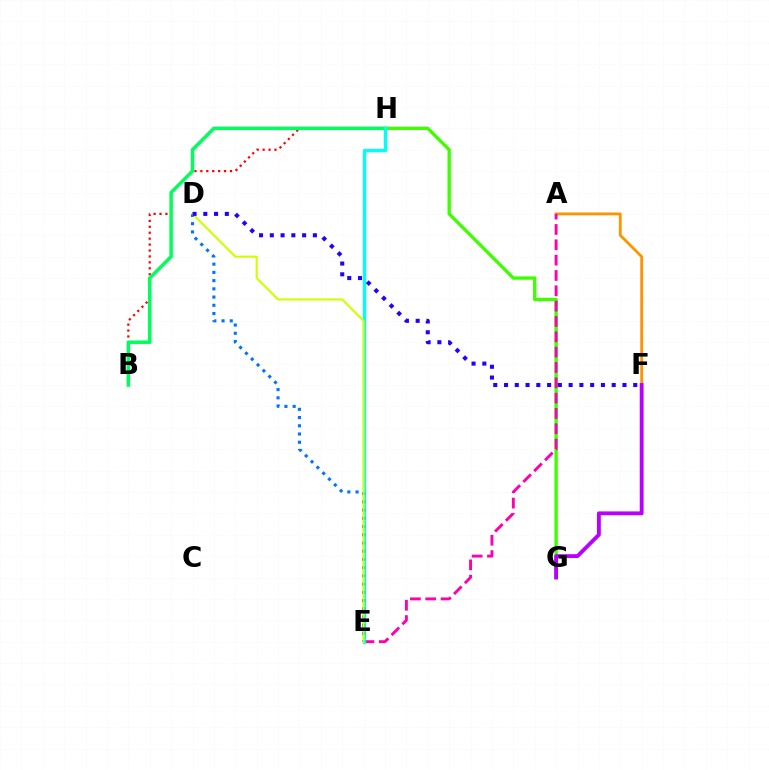{('B', 'H'): [{'color': '#ff0000', 'line_style': 'dotted', 'thickness': 1.61}, {'color': '#00ff5c', 'line_style': 'solid', 'thickness': 2.51}], ('A', 'F'): [{'color': '#ff9400', 'line_style': 'solid', 'thickness': 2.03}], ('G', 'H'): [{'color': '#3dff00', 'line_style': 'solid', 'thickness': 2.41}], ('A', 'E'): [{'color': '#ff00ac', 'line_style': 'dashed', 'thickness': 2.08}], ('E', 'H'): [{'color': '#00fff6', 'line_style': 'solid', 'thickness': 2.4}], ('D', 'E'): [{'color': '#0074ff', 'line_style': 'dotted', 'thickness': 2.24}, {'color': '#d1ff00', 'line_style': 'solid', 'thickness': 1.53}], ('D', 'F'): [{'color': '#2500ff', 'line_style': 'dotted', 'thickness': 2.93}], ('F', 'G'): [{'color': '#b900ff', 'line_style': 'solid', 'thickness': 2.76}]}